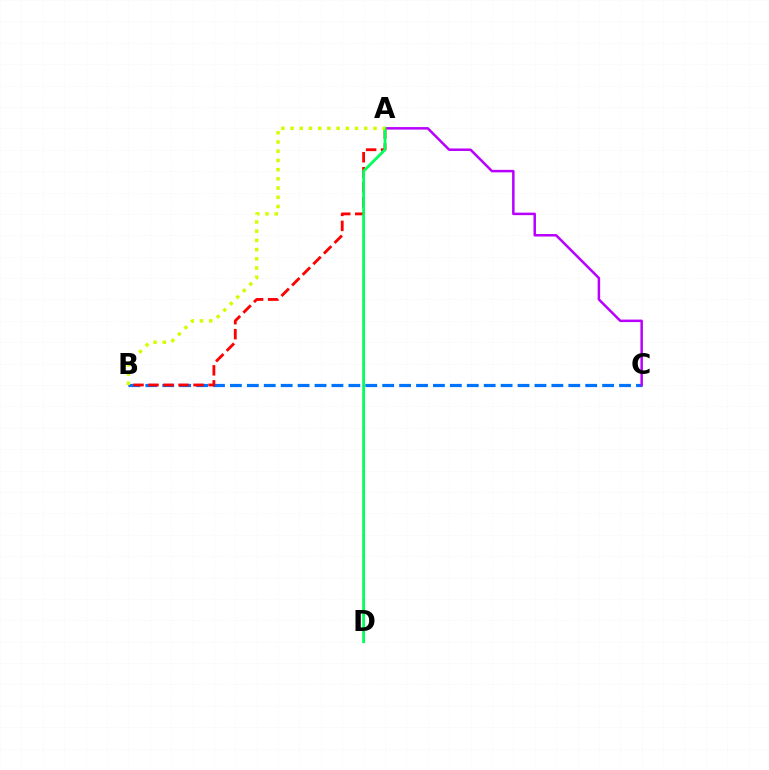{('B', 'C'): [{'color': '#0074ff', 'line_style': 'dashed', 'thickness': 2.3}], ('A', 'C'): [{'color': '#b900ff', 'line_style': 'solid', 'thickness': 1.8}], ('A', 'B'): [{'color': '#ff0000', 'line_style': 'dashed', 'thickness': 2.04}, {'color': '#d1ff00', 'line_style': 'dotted', 'thickness': 2.5}], ('A', 'D'): [{'color': '#00ff5c', 'line_style': 'solid', 'thickness': 2.01}]}